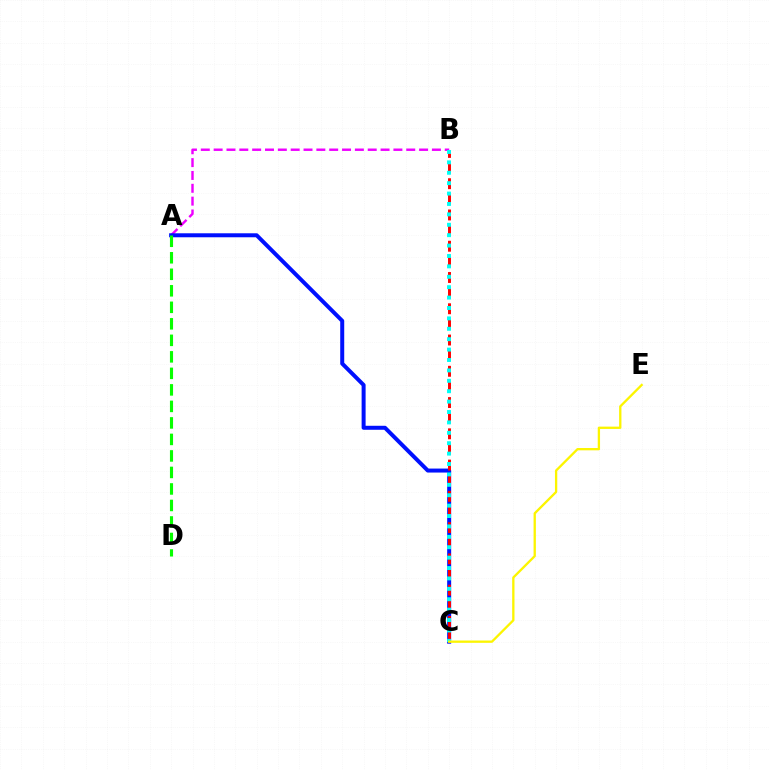{('A', 'B'): [{'color': '#ee00ff', 'line_style': 'dashed', 'thickness': 1.74}], ('A', 'C'): [{'color': '#0010ff', 'line_style': 'solid', 'thickness': 2.87}], ('B', 'C'): [{'color': '#ff0000', 'line_style': 'dashed', 'thickness': 2.12}, {'color': '#00fff6', 'line_style': 'dotted', 'thickness': 2.83}], ('A', 'D'): [{'color': '#08ff00', 'line_style': 'dashed', 'thickness': 2.24}], ('C', 'E'): [{'color': '#fcf500', 'line_style': 'solid', 'thickness': 1.66}]}